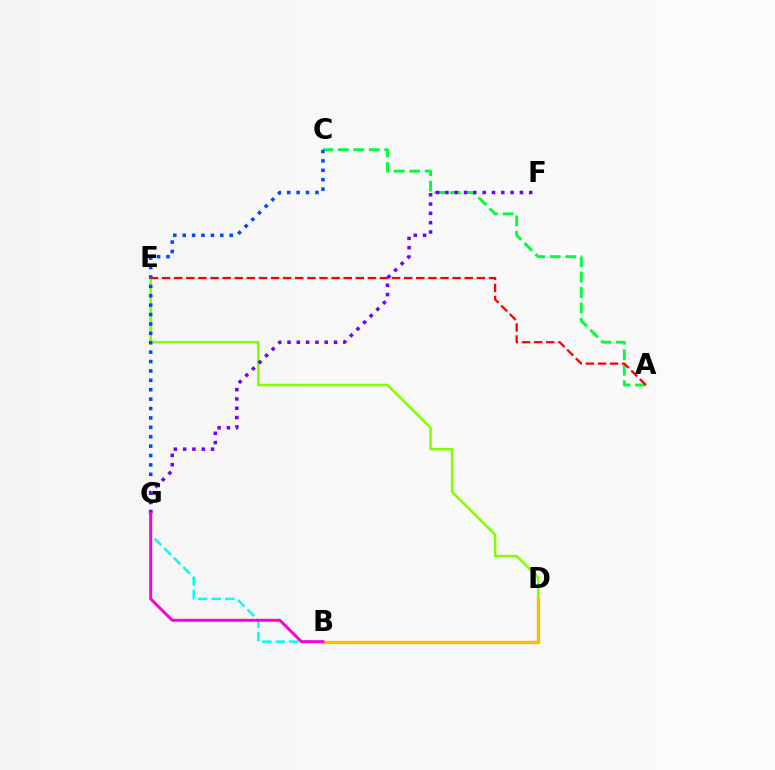{('A', 'C'): [{'color': '#00ff39', 'line_style': 'dashed', 'thickness': 2.1}], ('B', 'G'): [{'color': '#00fff6', 'line_style': 'dashed', 'thickness': 1.83}, {'color': '#ff00cf', 'line_style': 'solid', 'thickness': 2.11}], ('D', 'E'): [{'color': '#84ff00', 'line_style': 'solid', 'thickness': 1.84}], ('C', 'G'): [{'color': '#004bff', 'line_style': 'dotted', 'thickness': 2.55}], ('B', 'D'): [{'color': '#ffbd00', 'line_style': 'solid', 'thickness': 2.39}], ('F', 'G'): [{'color': '#7200ff', 'line_style': 'dotted', 'thickness': 2.53}], ('A', 'E'): [{'color': '#ff0000', 'line_style': 'dashed', 'thickness': 1.64}]}